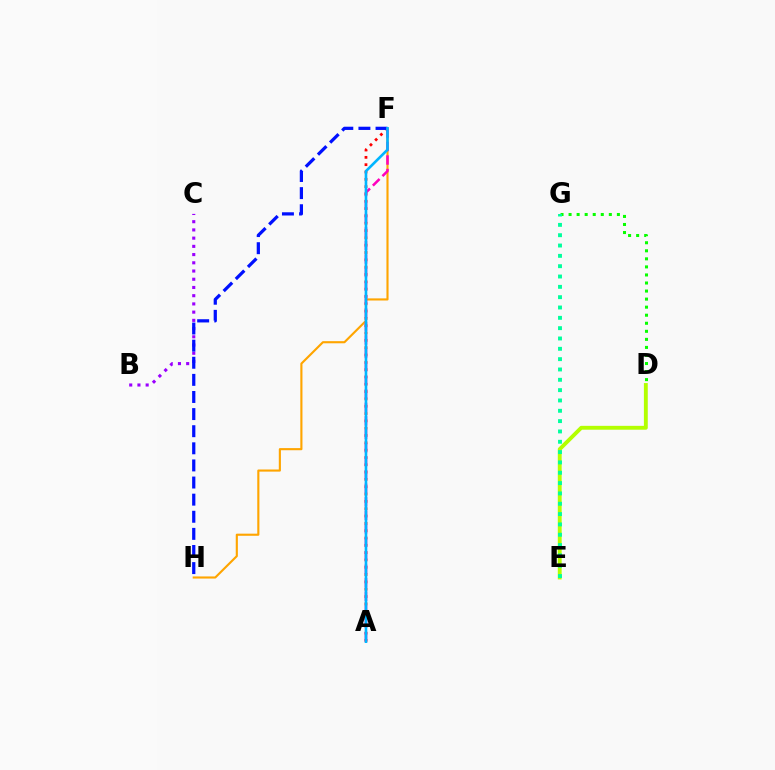{('D', 'G'): [{'color': '#08ff00', 'line_style': 'dotted', 'thickness': 2.19}], ('F', 'H'): [{'color': '#ffa500', 'line_style': 'solid', 'thickness': 1.53}, {'color': '#0010ff', 'line_style': 'dashed', 'thickness': 2.32}], ('A', 'F'): [{'color': '#ff0000', 'line_style': 'dotted', 'thickness': 1.99}, {'color': '#ff00bd', 'line_style': 'dashed', 'thickness': 1.83}, {'color': '#00b5ff', 'line_style': 'solid', 'thickness': 1.89}], ('B', 'C'): [{'color': '#9b00ff', 'line_style': 'dotted', 'thickness': 2.23}], ('D', 'E'): [{'color': '#b3ff00', 'line_style': 'solid', 'thickness': 2.78}], ('E', 'G'): [{'color': '#00ff9d', 'line_style': 'dotted', 'thickness': 2.81}]}